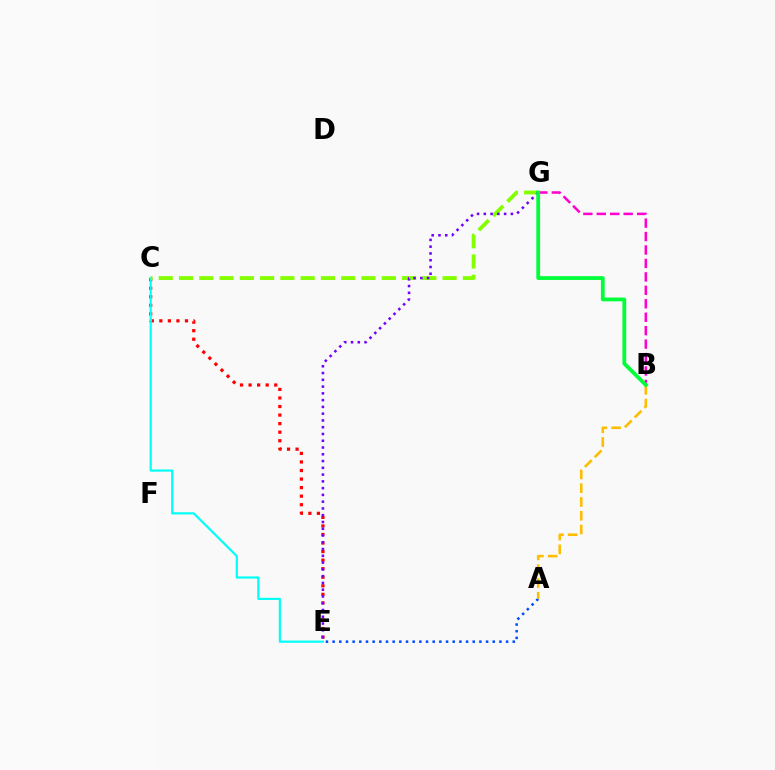{('C', 'E'): [{'color': '#ff0000', 'line_style': 'dotted', 'thickness': 2.32}, {'color': '#00fff6', 'line_style': 'solid', 'thickness': 1.57}], ('A', 'E'): [{'color': '#004bff', 'line_style': 'dotted', 'thickness': 1.81}], ('C', 'G'): [{'color': '#84ff00', 'line_style': 'dashed', 'thickness': 2.75}], ('E', 'G'): [{'color': '#7200ff', 'line_style': 'dotted', 'thickness': 1.84}], ('A', 'B'): [{'color': '#ffbd00', 'line_style': 'dashed', 'thickness': 1.87}], ('B', 'G'): [{'color': '#ff00cf', 'line_style': 'dashed', 'thickness': 1.83}, {'color': '#00ff39', 'line_style': 'solid', 'thickness': 2.73}]}